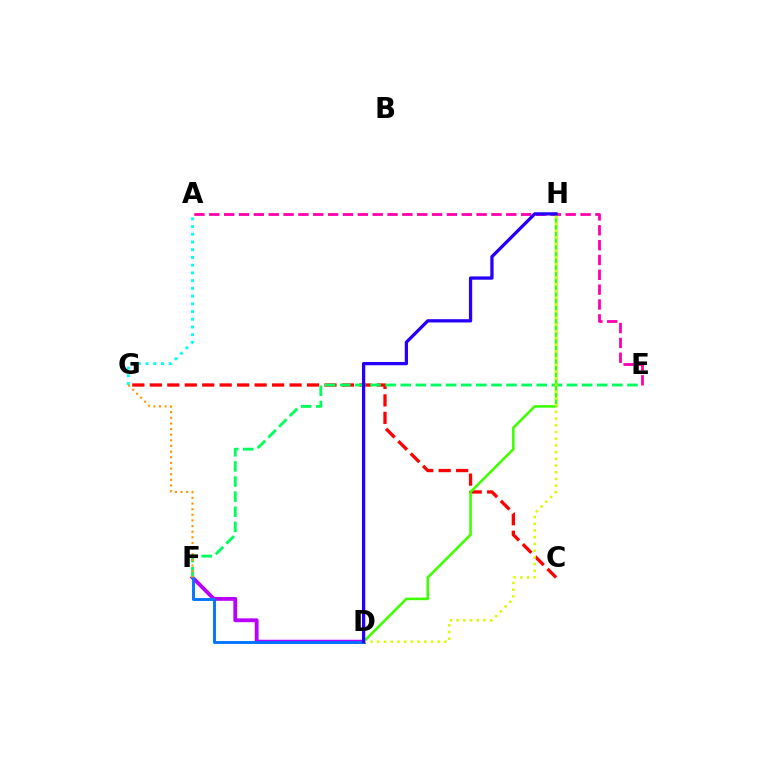{('D', 'F'): [{'color': '#b900ff', 'line_style': 'solid', 'thickness': 2.76}, {'color': '#0074ff', 'line_style': 'solid', 'thickness': 2.07}], ('C', 'G'): [{'color': '#ff0000', 'line_style': 'dashed', 'thickness': 2.37}], ('E', 'F'): [{'color': '#00ff5c', 'line_style': 'dashed', 'thickness': 2.05}], ('A', 'E'): [{'color': '#ff00ac', 'line_style': 'dashed', 'thickness': 2.02}], ('D', 'H'): [{'color': '#3dff00', 'line_style': 'solid', 'thickness': 1.85}, {'color': '#d1ff00', 'line_style': 'dotted', 'thickness': 1.82}, {'color': '#2500ff', 'line_style': 'solid', 'thickness': 2.36}], ('A', 'G'): [{'color': '#00fff6', 'line_style': 'dotted', 'thickness': 2.1}], ('F', 'G'): [{'color': '#ff9400', 'line_style': 'dotted', 'thickness': 1.53}]}